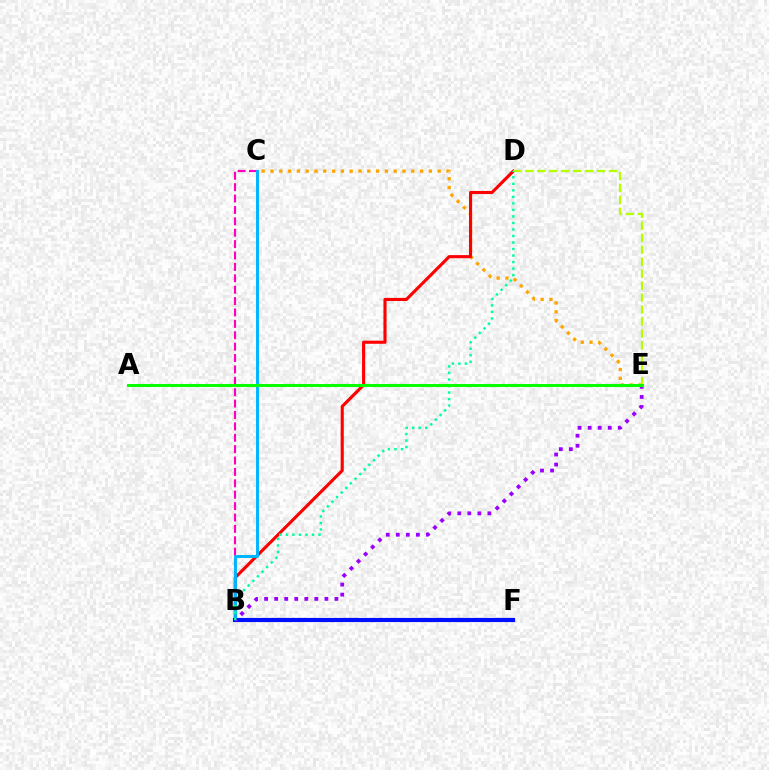{('C', 'E'): [{'color': '#ffa500', 'line_style': 'dotted', 'thickness': 2.39}], ('B', 'D'): [{'color': '#ff0000', 'line_style': 'solid', 'thickness': 2.24}, {'color': '#00ff9d', 'line_style': 'dotted', 'thickness': 1.77}], ('B', 'C'): [{'color': '#ff00bd', 'line_style': 'dashed', 'thickness': 1.55}, {'color': '#00b5ff', 'line_style': 'solid', 'thickness': 2.12}], ('B', 'F'): [{'color': '#0010ff', 'line_style': 'solid', 'thickness': 2.99}], ('B', 'E'): [{'color': '#9b00ff', 'line_style': 'dotted', 'thickness': 2.73}], ('D', 'E'): [{'color': '#b3ff00', 'line_style': 'dashed', 'thickness': 1.63}], ('A', 'E'): [{'color': '#08ff00', 'line_style': 'solid', 'thickness': 2.19}]}